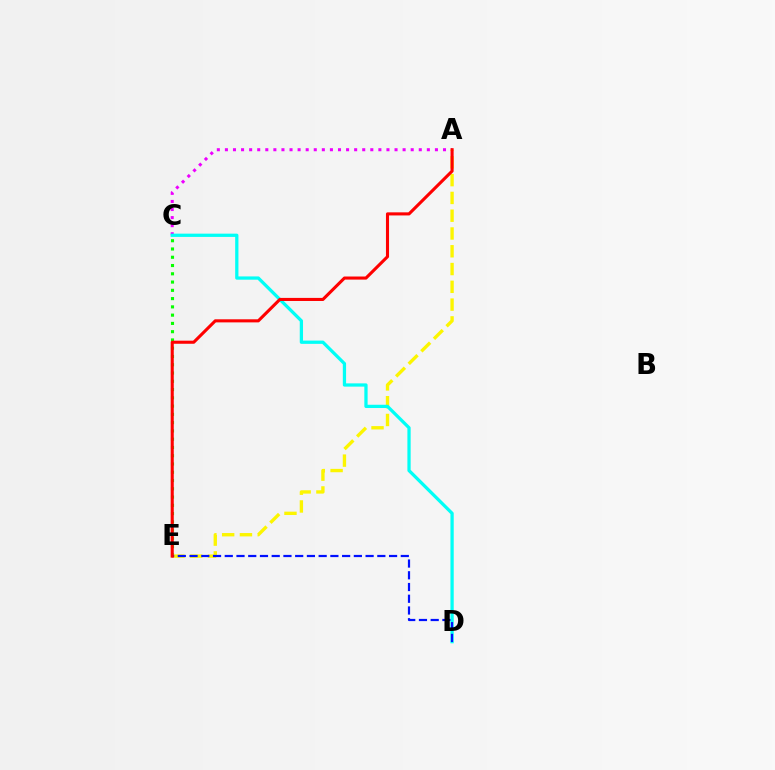{('C', 'E'): [{'color': '#08ff00', 'line_style': 'dotted', 'thickness': 2.25}], ('A', 'C'): [{'color': '#ee00ff', 'line_style': 'dotted', 'thickness': 2.19}], ('A', 'E'): [{'color': '#fcf500', 'line_style': 'dashed', 'thickness': 2.42}, {'color': '#ff0000', 'line_style': 'solid', 'thickness': 2.22}], ('C', 'D'): [{'color': '#00fff6', 'line_style': 'solid', 'thickness': 2.35}], ('D', 'E'): [{'color': '#0010ff', 'line_style': 'dashed', 'thickness': 1.59}]}